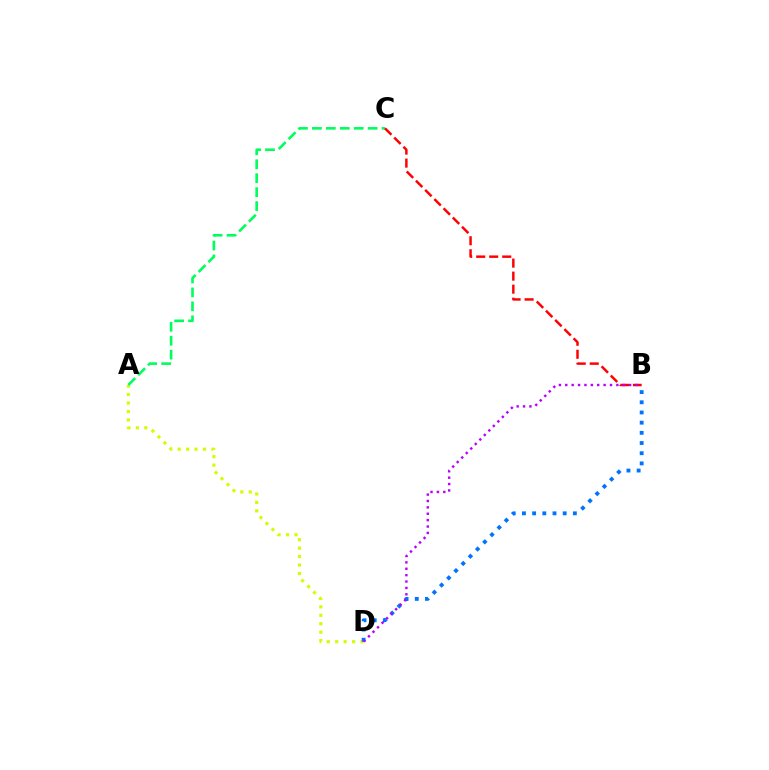{('A', 'D'): [{'color': '#d1ff00', 'line_style': 'dotted', 'thickness': 2.29}], ('A', 'C'): [{'color': '#00ff5c', 'line_style': 'dashed', 'thickness': 1.89}], ('B', 'C'): [{'color': '#ff0000', 'line_style': 'dashed', 'thickness': 1.77}], ('B', 'D'): [{'color': '#0074ff', 'line_style': 'dotted', 'thickness': 2.77}, {'color': '#b900ff', 'line_style': 'dotted', 'thickness': 1.74}]}